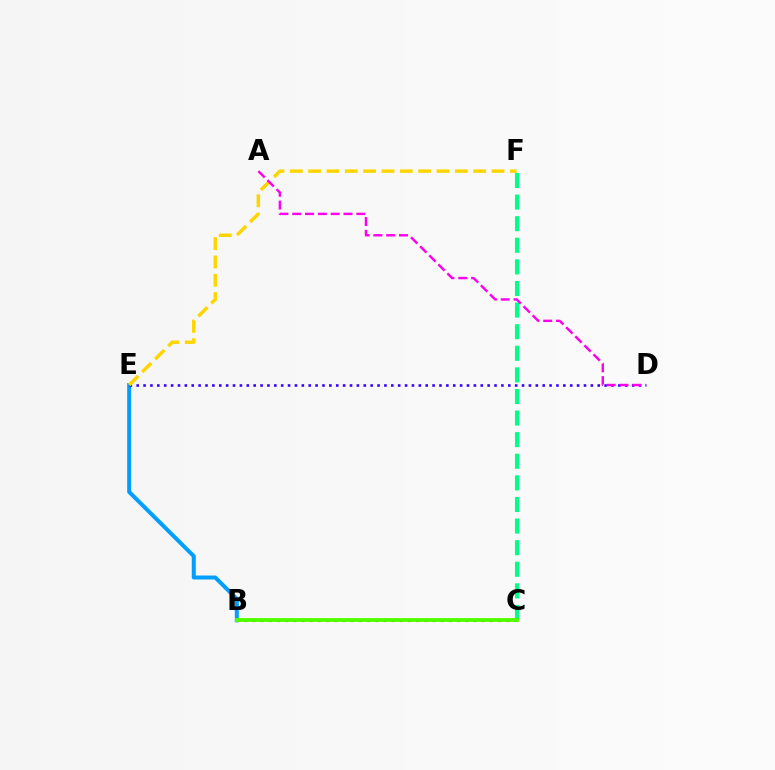{('B', 'E'): [{'color': '#009eff', 'line_style': 'solid', 'thickness': 2.87}], ('D', 'E'): [{'color': '#3700ff', 'line_style': 'dotted', 'thickness': 1.87}], ('B', 'C'): [{'color': '#ff0000', 'line_style': 'dotted', 'thickness': 2.22}, {'color': '#4fff00', 'line_style': 'solid', 'thickness': 2.75}], ('C', 'F'): [{'color': '#00ff86', 'line_style': 'dashed', 'thickness': 2.93}], ('E', 'F'): [{'color': '#ffd500', 'line_style': 'dashed', 'thickness': 2.49}], ('A', 'D'): [{'color': '#ff00ed', 'line_style': 'dashed', 'thickness': 1.74}]}